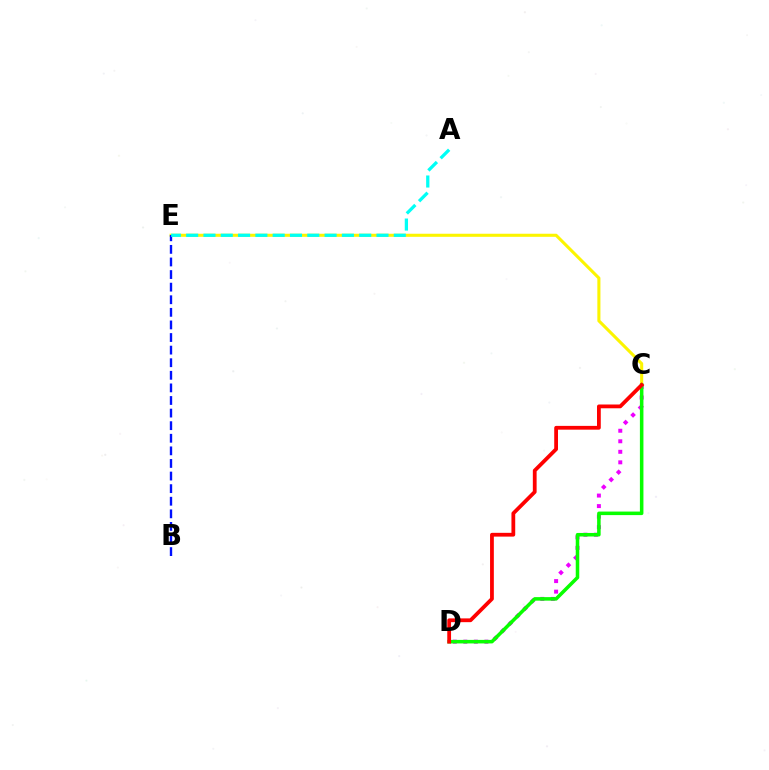{('C', 'E'): [{'color': '#fcf500', 'line_style': 'solid', 'thickness': 2.21}], ('B', 'E'): [{'color': '#0010ff', 'line_style': 'dashed', 'thickness': 1.71}], ('C', 'D'): [{'color': '#ee00ff', 'line_style': 'dotted', 'thickness': 2.86}, {'color': '#08ff00', 'line_style': 'solid', 'thickness': 2.54}, {'color': '#ff0000', 'line_style': 'solid', 'thickness': 2.72}], ('A', 'E'): [{'color': '#00fff6', 'line_style': 'dashed', 'thickness': 2.35}]}